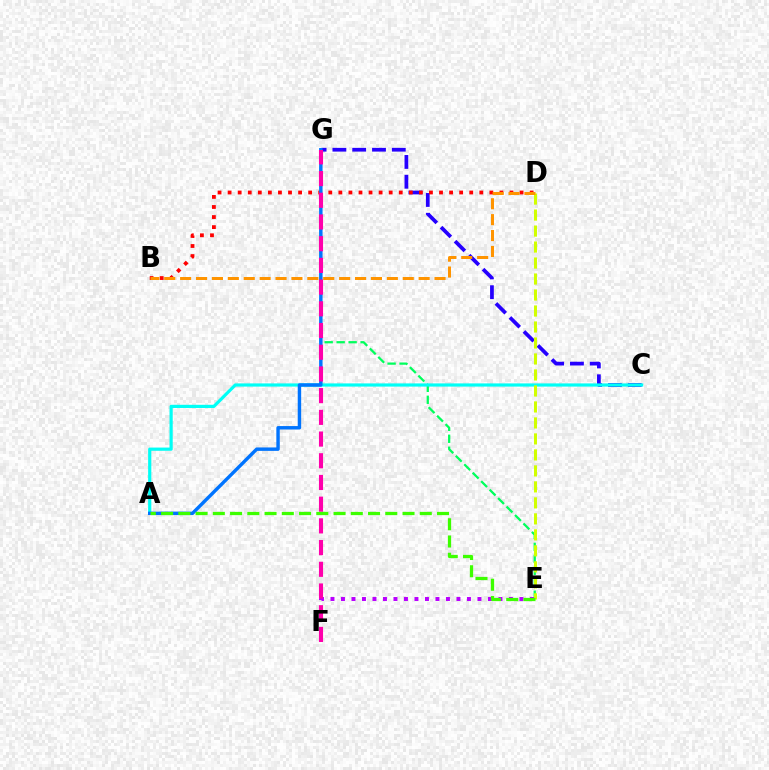{('C', 'G'): [{'color': '#2500ff', 'line_style': 'dashed', 'thickness': 2.69}], ('E', 'G'): [{'color': '#00ff5c', 'line_style': 'dashed', 'thickness': 1.62}], ('B', 'D'): [{'color': '#ff0000', 'line_style': 'dotted', 'thickness': 2.74}, {'color': '#ff9400', 'line_style': 'dashed', 'thickness': 2.16}], ('A', 'C'): [{'color': '#00fff6', 'line_style': 'solid', 'thickness': 2.3}], ('E', 'F'): [{'color': '#b900ff', 'line_style': 'dotted', 'thickness': 2.85}], ('A', 'G'): [{'color': '#0074ff', 'line_style': 'solid', 'thickness': 2.47}], ('F', 'G'): [{'color': '#ff00ac', 'line_style': 'dashed', 'thickness': 2.95}], ('D', 'E'): [{'color': '#d1ff00', 'line_style': 'dashed', 'thickness': 2.17}], ('A', 'E'): [{'color': '#3dff00', 'line_style': 'dashed', 'thickness': 2.34}]}